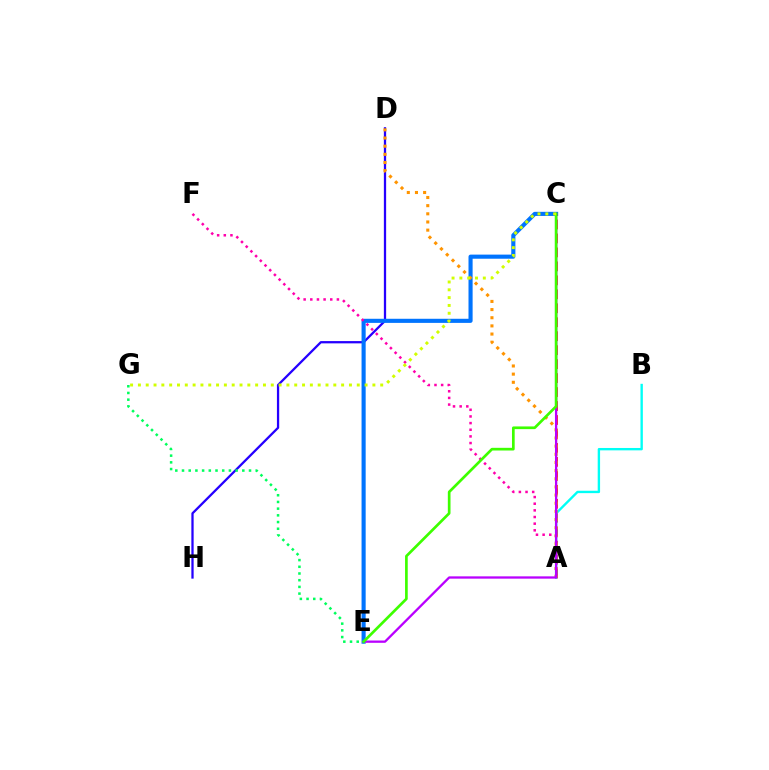{('D', 'H'): [{'color': '#2500ff', 'line_style': 'solid', 'thickness': 1.64}], ('C', 'E'): [{'color': '#0074ff', 'line_style': 'solid', 'thickness': 2.96}, {'color': '#b900ff', 'line_style': 'solid', 'thickness': 1.65}, {'color': '#3dff00', 'line_style': 'solid', 'thickness': 1.93}], ('A', 'C'): [{'color': '#ff0000', 'line_style': 'dashed', 'thickness': 1.9}], ('A', 'B'): [{'color': '#00fff6', 'line_style': 'solid', 'thickness': 1.71}], ('A', 'D'): [{'color': '#ff9400', 'line_style': 'dotted', 'thickness': 2.22}], ('A', 'F'): [{'color': '#ff00ac', 'line_style': 'dotted', 'thickness': 1.81}], ('C', 'G'): [{'color': '#d1ff00', 'line_style': 'dotted', 'thickness': 2.12}], ('E', 'G'): [{'color': '#00ff5c', 'line_style': 'dotted', 'thickness': 1.82}]}